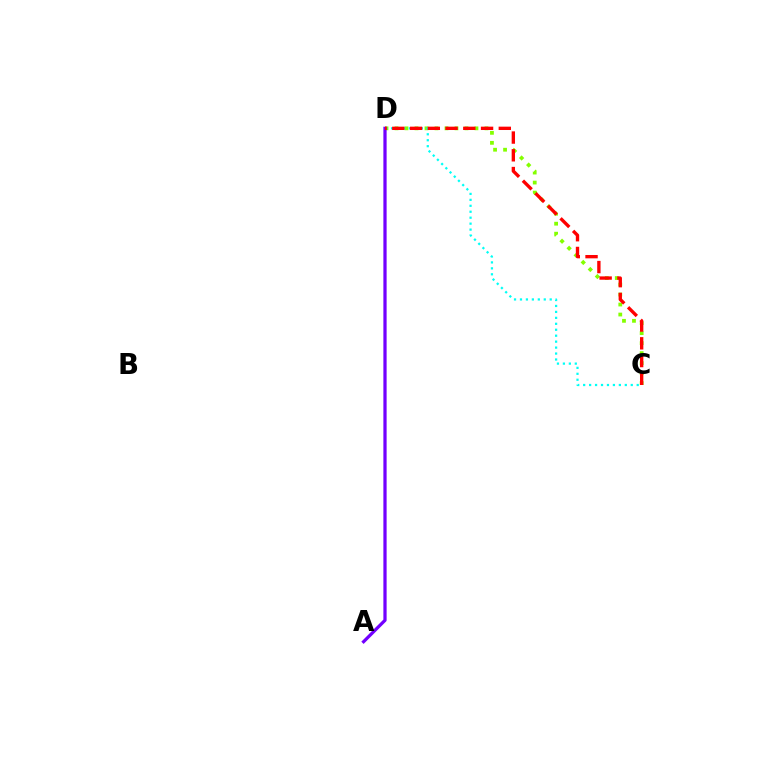{('C', 'D'): [{'color': '#84ff00', 'line_style': 'dotted', 'thickness': 2.72}, {'color': '#00fff6', 'line_style': 'dotted', 'thickness': 1.62}, {'color': '#ff0000', 'line_style': 'dashed', 'thickness': 2.41}], ('A', 'D'): [{'color': '#7200ff', 'line_style': 'solid', 'thickness': 2.33}]}